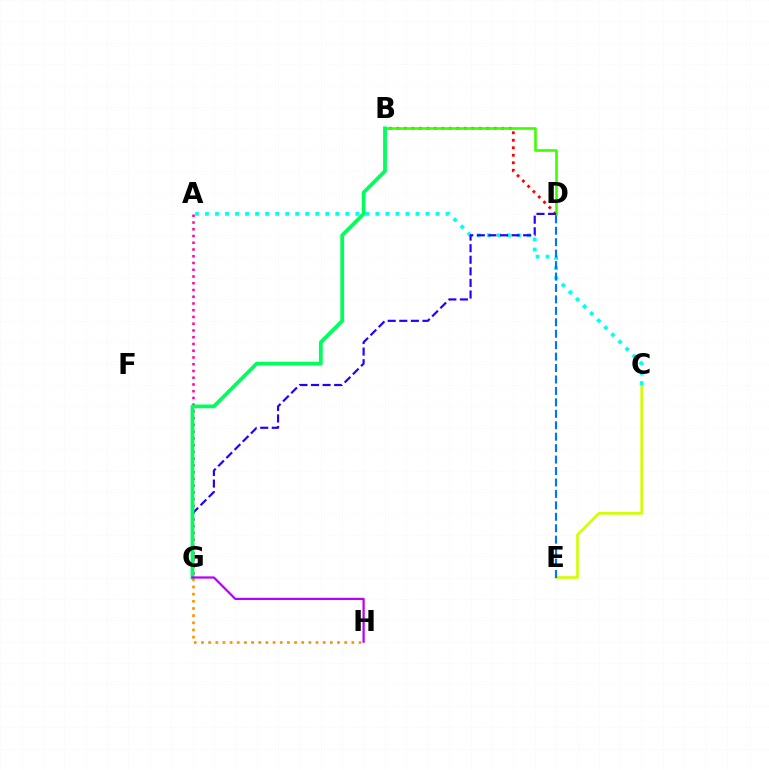{('C', 'E'): [{'color': '#d1ff00', 'line_style': 'solid', 'thickness': 1.89}], ('B', 'D'): [{'color': '#ff0000', 'line_style': 'dotted', 'thickness': 2.04}, {'color': '#3dff00', 'line_style': 'solid', 'thickness': 1.89}], ('A', 'C'): [{'color': '#00fff6', 'line_style': 'dotted', 'thickness': 2.72}], ('D', 'E'): [{'color': '#0074ff', 'line_style': 'dashed', 'thickness': 1.55}], ('A', 'G'): [{'color': '#ff00ac', 'line_style': 'dotted', 'thickness': 1.83}], ('G', 'H'): [{'color': '#ff9400', 'line_style': 'dotted', 'thickness': 1.95}, {'color': '#b900ff', 'line_style': 'solid', 'thickness': 1.6}], ('D', 'G'): [{'color': '#2500ff', 'line_style': 'dashed', 'thickness': 1.57}], ('B', 'G'): [{'color': '#00ff5c', 'line_style': 'solid', 'thickness': 2.73}]}